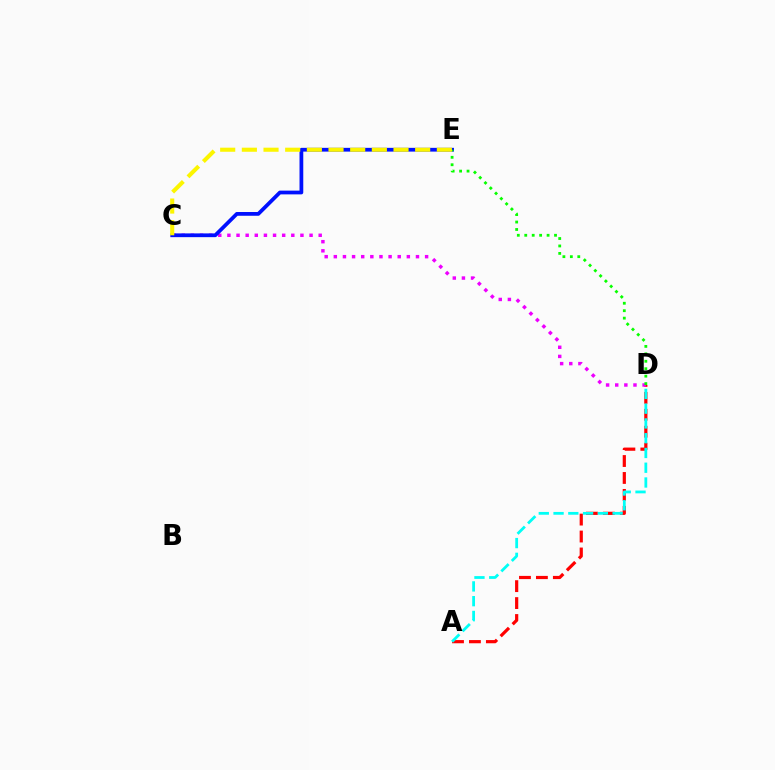{('A', 'D'): [{'color': '#ff0000', 'line_style': 'dashed', 'thickness': 2.3}, {'color': '#00fff6', 'line_style': 'dashed', 'thickness': 2.01}], ('C', 'D'): [{'color': '#ee00ff', 'line_style': 'dotted', 'thickness': 2.48}], ('C', 'E'): [{'color': '#0010ff', 'line_style': 'solid', 'thickness': 2.71}, {'color': '#fcf500', 'line_style': 'dashed', 'thickness': 2.94}], ('D', 'E'): [{'color': '#08ff00', 'line_style': 'dotted', 'thickness': 2.02}]}